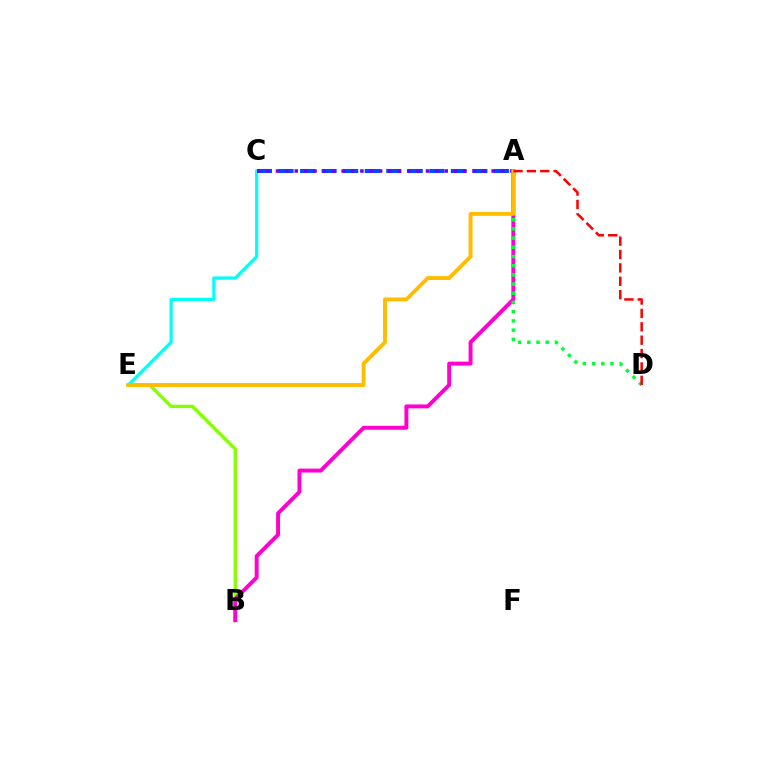{('B', 'E'): [{'color': '#84ff00', 'line_style': 'solid', 'thickness': 2.41}], ('A', 'B'): [{'color': '#ff00cf', 'line_style': 'solid', 'thickness': 2.83}], ('C', 'E'): [{'color': '#00fff6', 'line_style': 'solid', 'thickness': 2.32}], ('A', 'D'): [{'color': '#00ff39', 'line_style': 'dotted', 'thickness': 2.5}, {'color': '#ff0000', 'line_style': 'dashed', 'thickness': 1.82}], ('A', 'C'): [{'color': '#004bff', 'line_style': 'dashed', 'thickness': 2.93}, {'color': '#7200ff', 'line_style': 'dotted', 'thickness': 2.55}], ('A', 'E'): [{'color': '#ffbd00', 'line_style': 'solid', 'thickness': 2.82}]}